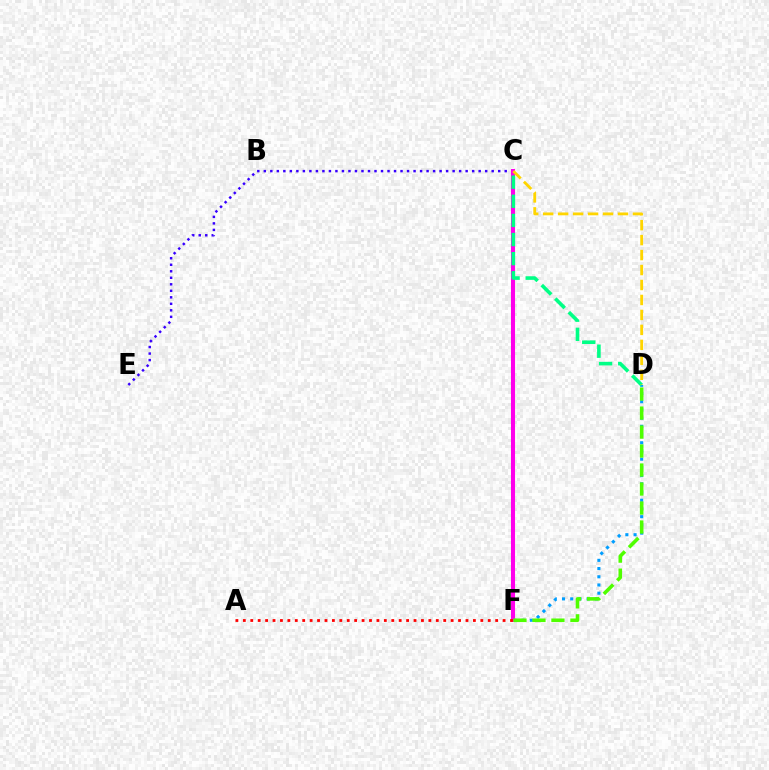{('D', 'F'): [{'color': '#009eff', 'line_style': 'dotted', 'thickness': 2.23}, {'color': '#4fff00', 'line_style': 'dashed', 'thickness': 2.58}], ('C', 'E'): [{'color': '#3700ff', 'line_style': 'dotted', 'thickness': 1.77}], ('C', 'F'): [{'color': '#ff00ed', 'line_style': 'solid', 'thickness': 2.92}], ('C', 'D'): [{'color': '#00ff86', 'line_style': 'dashed', 'thickness': 2.6}, {'color': '#ffd500', 'line_style': 'dashed', 'thickness': 2.03}], ('A', 'F'): [{'color': '#ff0000', 'line_style': 'dotted', 'thickness': 2.02}]}